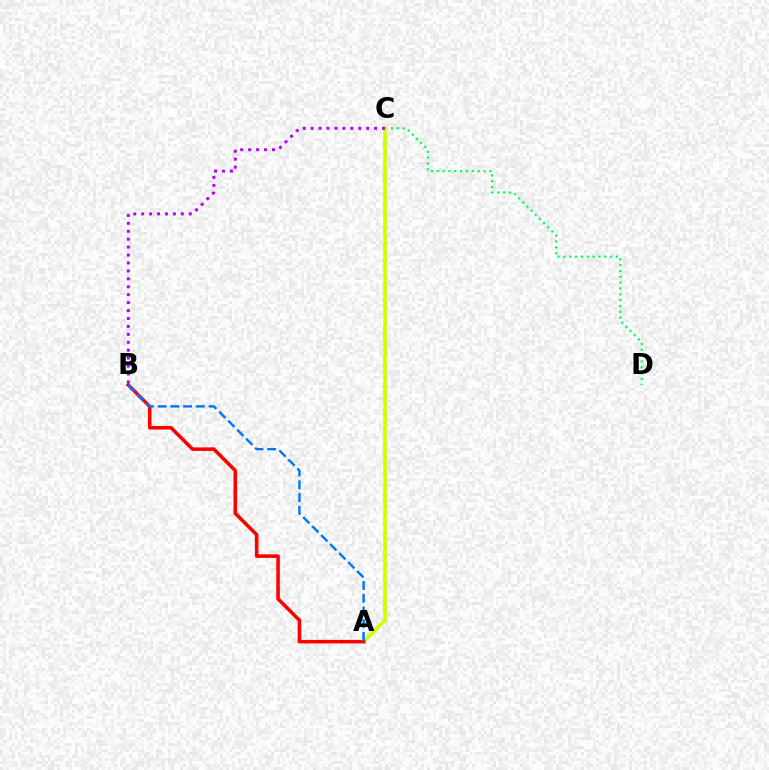{('C', 'D'): [{'color': '#00ff5c', 'line_style': 'dotted', 'thickness': 1.59}], ('A', 'C'): [{'color': '#d1ff00', 'line_style': 'solid', 'thickness': 2.64}], ('B', 'C'): [{'color': '#b900ff', 'line_style': 'dotted', 'thickness': 2.15}], ('A', 'B'): [{'color': '#ff0000', 'line_style': 'solid', 'thickness': 2.55}, {'color': '#0074ff', 'line_style': 'dashed', 'thickness': 1.73}]}